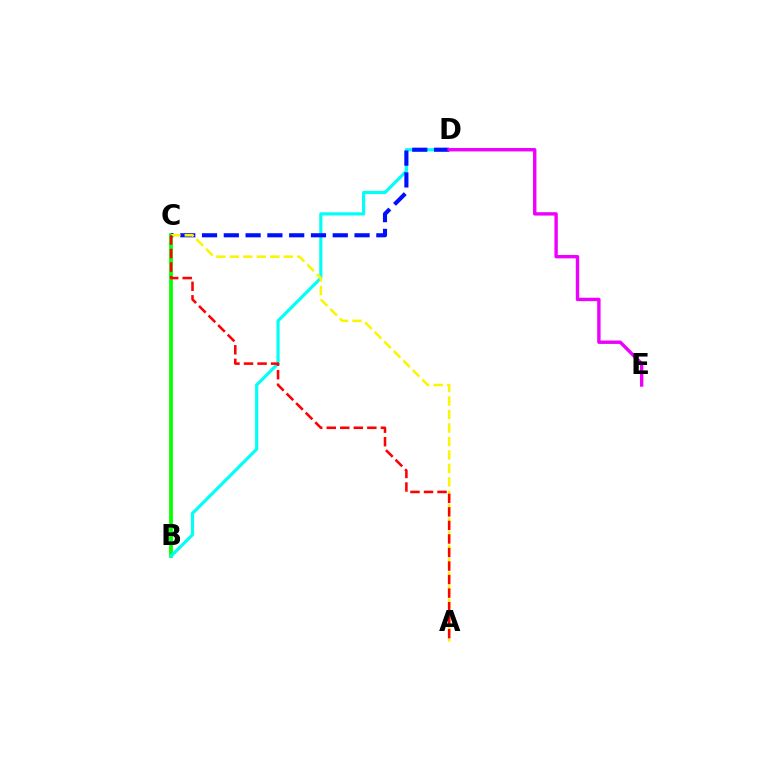{('B', 'C'): [{'color': '#08ff00', 'line_style': 'solid', 'thickness': 2.73}], ('B', 'D'): [{'color': '#00fff6', 'line_style': 'solid', 'thickness': 2.28}], ('C', 'D'): [{'color': '#0010ff', 'line_style': 'dashed', 'thickness': 2.96}], ('A', 'C'): [{'color': '#fcf500', 'line_style': 'dashed', 'thickness': 1.83}, {'color': '#ff0000', 'line_style': 'dashed', 'thickness': 1.84}], ('D', 'E'): [{'color': '#ee00ff', 'line_style': 'solid', 'thickness': 2.44}]}